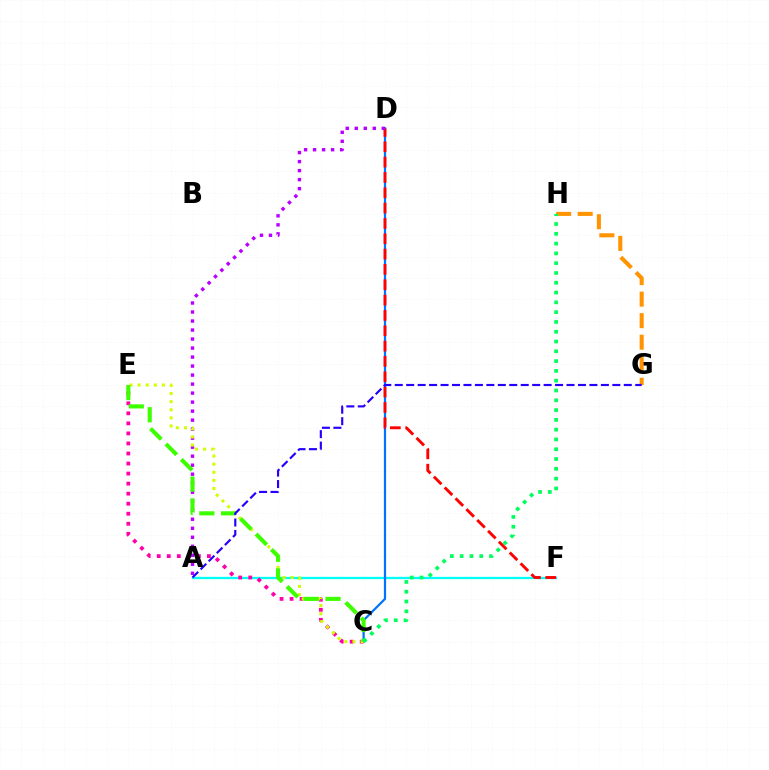{('A', 'F'): [{'color': '#00fff6', 'line_style': 'solid', 'thickness': 1.66}], ('C', 'D'): [{'color': '#0074ff', 'line_style': 'solid', 'thickness': 1.6}], ('D', 'F'): [{'color': '#ff0000', 'line_style': 'dashed', 'thickness': 2.08}], ('A', 'D'): [{'color': '#b900ff', 'line_style': 'dotted', 'thickness': 2.45}], ('G', 'H'): [{'color': '#ff9400', 'line_style': 'dashed', 'thickness': 2.93}], ('C', 'E'): [{'color': '#ff00ac', 'line_style': 'dotted', 'thickness': 2.73}, {'color': '#d1ff00', 'line_style': 'dotted', 'thickness': 2.2}, {'color': '#3dff00', 'line_style': 'dashed', 'thickness': 2.96}], ('A', 'G'): [{'color': '#2500ff', 'line_style': 'dashed', 'thickness': 1.56}], ('C', 'H'): [{'color': '#00ff5c', 'line_style': 'dotted', 'thickness': 2.66}]}